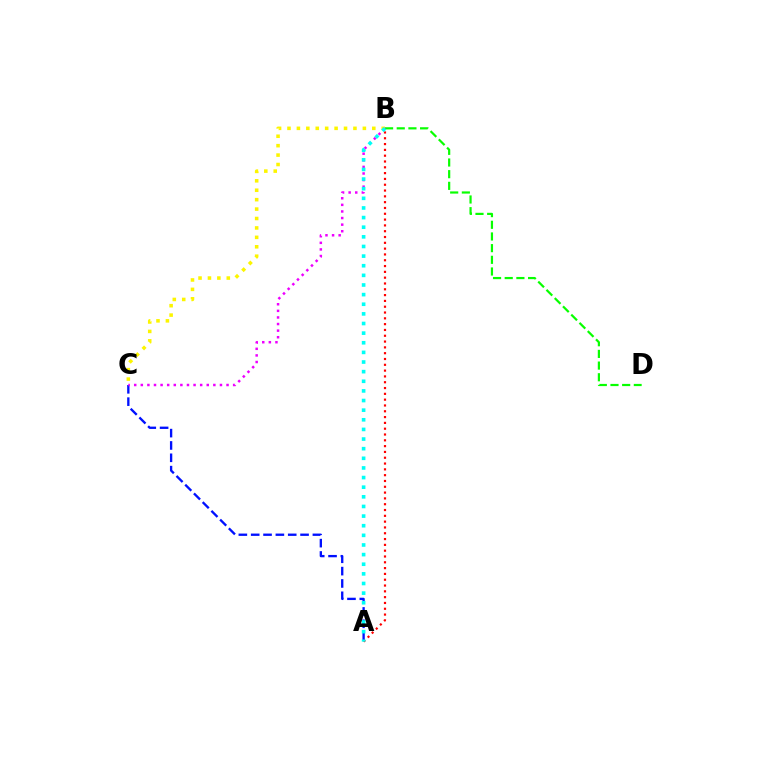{('B', 'D'): [{'color': '#08ff00', 'line_style': 'dashed', 'thickness': 1.59}], ('A', 'B'): [{'color': '#ff0000', 'line_style': 'dotted', 'thickness': 1.58}, {'color': '#00fff6', 'line_style': 'dotted', 'thickness': 2.62}], ('B', 'C'): [{'color': '#fcf500', 'line_style': 'dotted', 'thickness': 2.56}, {'color': '#ee00ff', 'line_style': 'dotted', 'thickness': 1.79}], ('A', 'C'): [{'color': '#0010ff', 'line_style': 'dashed', 'thickness': 1.68}]}